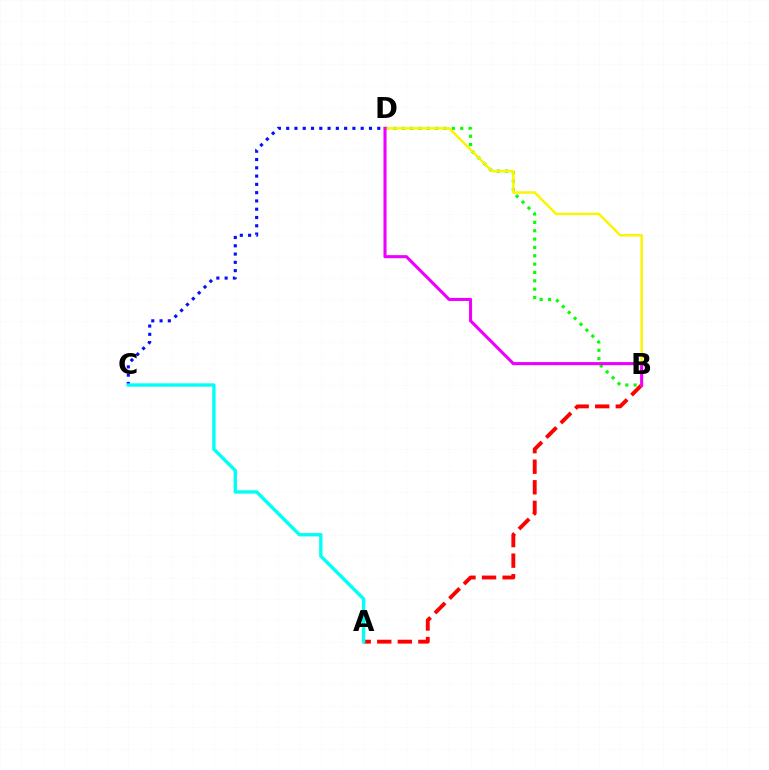{('C', 'D'): [{'color': '#0010ff', 'line_style': 'dotted', 'thickness': 2.25}], ('A', 'B'): [{'color': '#ff0000', 'line_style': 'dashed', 'thickness': 2.79}], ('B', 'D'): [{'color': '#08ff00', 'line_style': 'dotted', 'thickness': 2.27}, {'color': '#fcf500', 'line_style': 'solid', 'thickness': 1.79}, {'color': '#ee00ff', 'line_style': 'solid', 'thickness': 2.21}], ('A', 'C'): [{'color': '#00fff6', 'line_style': 'solid', 'thickness': 2.43}]}